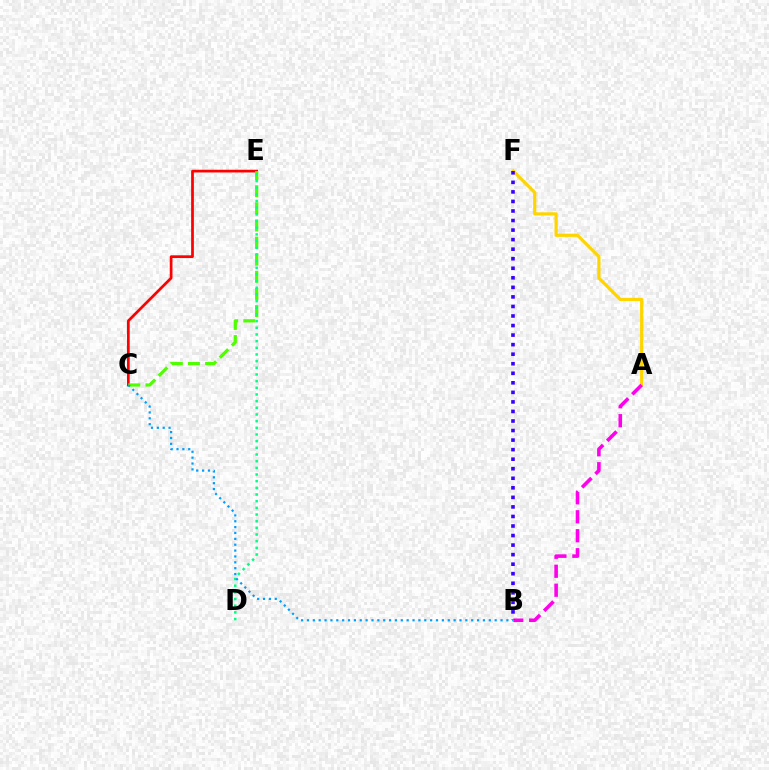{('A', 'F'): [{'color': '#ffd500', 'line_style': 'solid', 'thickness': 2.3}], ('C', 'E'): [{'color': '#ff0000', 'line_style': 'solid', 'thickness': 1.96}, {'color': '#4fff00', 'line_style': 'dashed', 'thickness': 2.33}], ('A', 'B'): [{'color': '#ff00ed', 'line_style': 'dashed', 'thickness': 2.58}], ('B', 'F'): [{'color': '#3700ff', 'line_style': 'dotted', 'thickness': 2.59}], ('D', 'E'): [{'color': '#00ff86', 'line_style': 'dotted', 'thickness': 1.81}], ('B', 'C'): [{'color': '#009eff', 'line_style': 'dotted', 'thickness': 1.59}]}